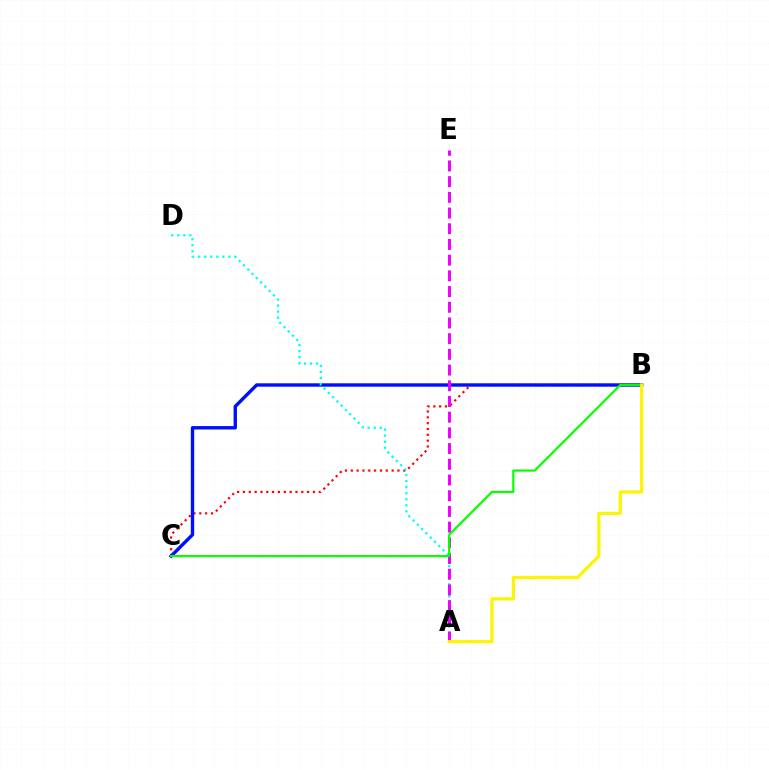{('B', 'C'): [{'color': '#ff0000', 'line_style': 'dotted', 'thickness': 1.59}, {'color': '#0010ff', 'line_style': 'solid', 'thickness': 2.45}, {'color': '#08ff00', 'line_style': 'solid', 'thickness': 1.59}], ('A', 'D'): [{'color': '#00fff6', 'line_style': 'dotted', 'thickness': 1.64}], ('A', 'E'): [{'color': '#ee00ff', 'line_style': 'dashed', 'thickness': 2.13}], ('A', 'B'): [{'color': '#fcf500', 'line_style': 'solid', 'thickness': 2.29}]}